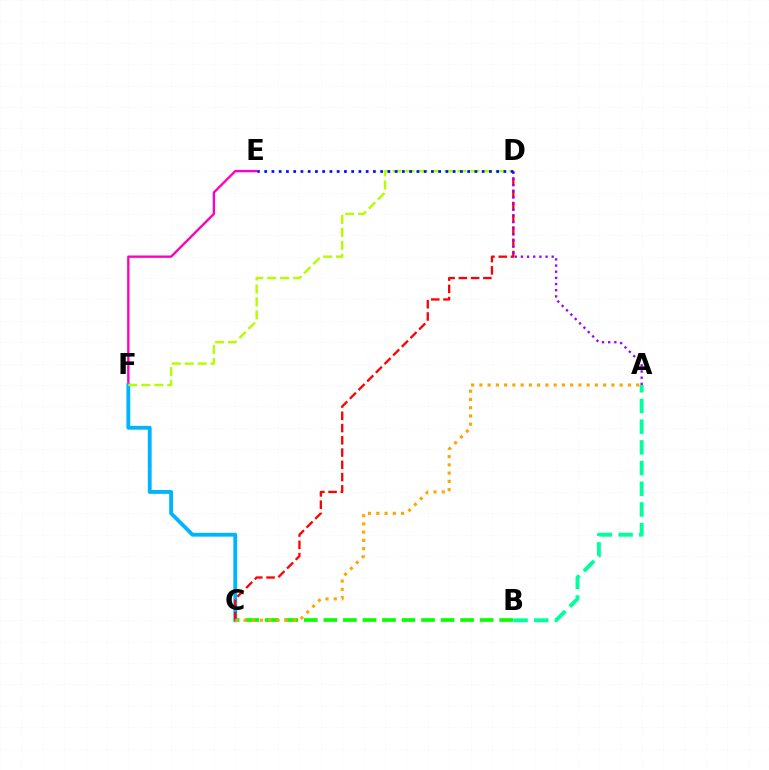{('E', 'F'): [{'color': '#ff00bd', 'line_style': 'solid', 'thickness': 1.7}], ('B', 'C'): [{'color': '#08ff00', 'line_style': 'dashed', 'thickness': 2.65}], ('C', 'F'): [{'color': '#00b5ff', 'line_style': 'solid', 'thickness': 2.77}], ('C', 'D'): [{'color': '#ff0000', 'line_style': 'dashed', 'thickness': 1.66}], ('D', 'F'): [{'color': '#b3ff00', 'line_style': 'dashed', 'thickness': 1.76}], ('A', 'B'): [{'color': '#00ff9d', 'line_style': 'dashed', 'thickness': 2.81}], ('A', 'D'): [{'color': '#9b00ff', 'line_style': 'dotted', 'thickness': 1.67}], ('A', 'C'): [{'color': '#ffa500', 'line_style': 'dotted', 'thickness': 2.24}], ('D', 'E'): [{'color': '#0010ff', 'line_style': 'dotted', 'thickness': 1.97}]}